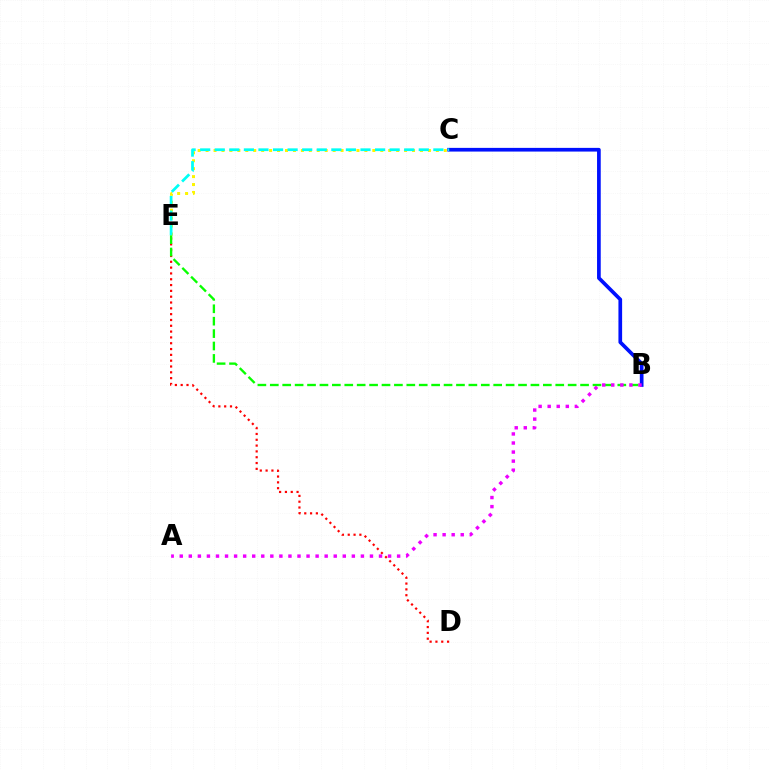{('C', 'E'): [{'color': '#fcf500', 'line_style': 'dotted', 'thickness': 2.16}, {'color': '#00fff6', 'line_style': 'dashed', 'thickness': 1.98}], ('D', 'E'): [{'color': '#ff0000', 'line_style': 'dotted', 'thickness': 1.58}], ('B', 'C'): [{'color': '#0010ff', 'line_style': 'solid', 'thickness': 2.66}], ('B', 'E'): [{'color': '#08ff00', 'line_style': 'dashed', 'thickness': 1.69}], ('A', 'B'): [{'color': '#ee00ff', 'line_style': 'dotted', 'thickness': 2.46}]}